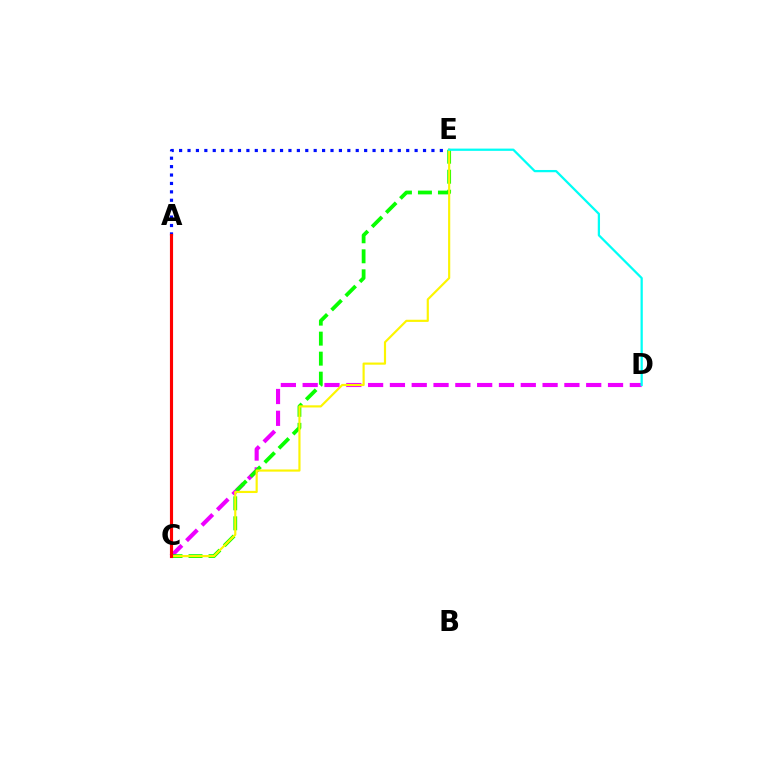{('A', 'E'): [{'color': '#0010ff', 'line_style': 'dotted', 'thickness': 2.29}], ('C', 'D'): [{'color': '#ee00ff', 'line_style': 'dashed', 'thickness': 2.96}], ('C', 'E'): [{'color': '#08ff00', 'line_style': 'dashed', 'thickness': 2.72}, {'color': '#fcf500', 'line_style': 'solid', 'thickness': 1.56}], ('A', 'C'): [{'color': '#ff0000', 'line_style': 'solid', 'thickness': 2.26}], ('D', 'E'): [{'color': '#00fff6', 'line_style': 'solid', 'thickness': 1.63}]}